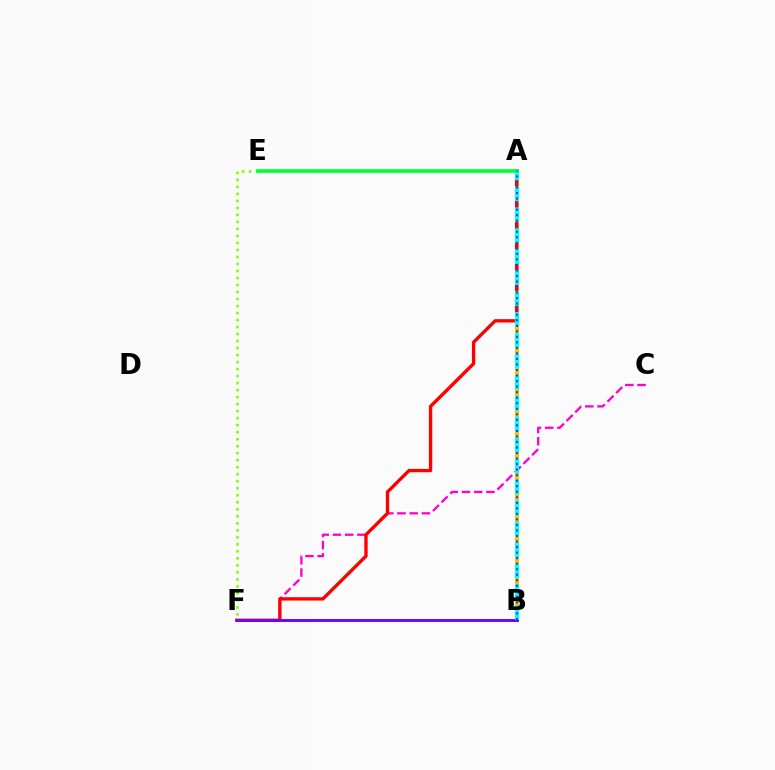{('C', 'F'): [{'color': '#ff00cf', 'line_style': 'dashed', 'thickness': 1.66}], ('A', 'B'): [{'color': '#ffbd00', 'line_style': 'solid', 'thickness': 2.96}, {'color': '#00fff6', 'line_style': 'dashed', 'thickness': 2.85}, {'color': '#004bff', 'line_style': 'dotted', 'thickness': 1.5}], ('E', 'F'): [{'color': '#84ff00', 'line_style': 'dotted', 'thickness': 1.9}], ('A', 'F'): [{'color': '#ff0000', 'line_style': 'solid', 'thickness': 2.41}], ('B', 'F'): [{'color': '#7200ff', 'line_style': 'solid', 'thickness': 2.09}], ('A', 'E'): [{'color': '#00ff39', 'line_style': 'solid', 'thickness': 2.6}]}